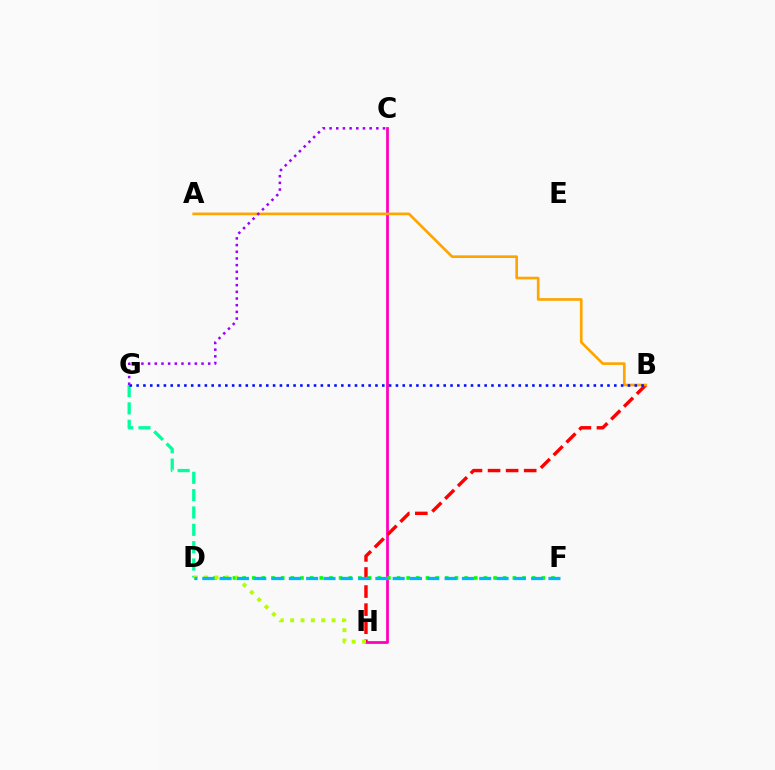{('C', 'H'): [{'color': '#ff00bd', 'line_style': 'solid', 'thickness': 1.99}], ('D', 'G'): [{'color': '#00ff9d', 'line_style': 'dashed', 'thickness': 2.36}], ('B', 'H'): [{'color': '#ff0000', 'line_style': 'dashed', 'thickness': 2.46}], ('A', 'B'): [{'color': '#ffa500', 'line_style': 'solid', 'thickness': 1.92}], ('D', 'F'): [{'color': '#08ff00', 'line_style': 'dotted', 'thickness': 2.62}, {'color': '#00b5ff', 'line_style': 'dashed', 'thickness': 2.35}], ('D', 'H'): [{'color': '#b3ff00', 'line_style': 'dotted', 'thickness': 2.82}], ('B', 'G'): [{'color': '#0010ff', 'line_style': 'dotted', 'thickness': 1.85}], ('C', 'G'): [{'color': '#9b00ff', 'line_style': 'dotted', 'thickness': 1.81}]}